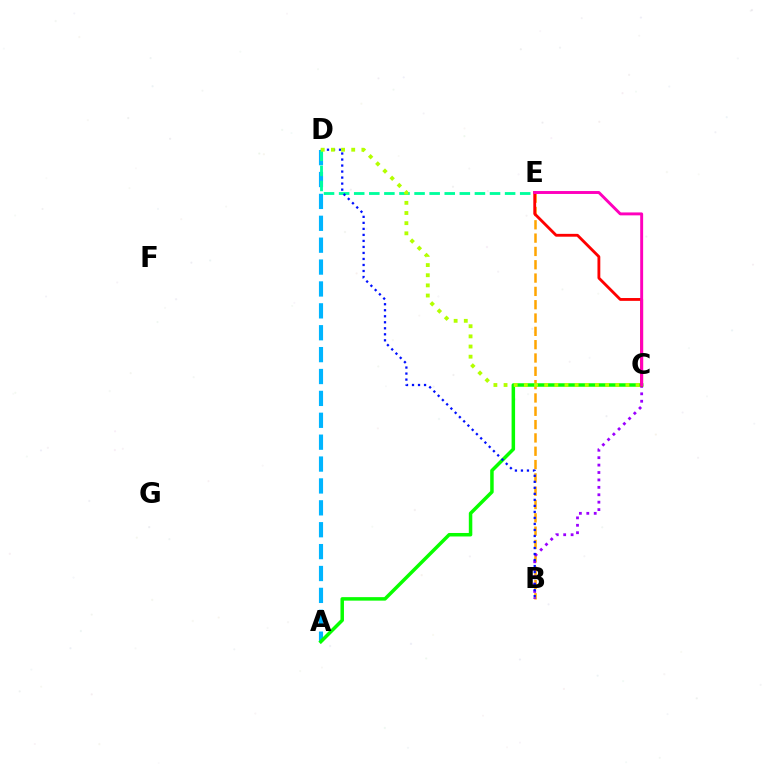{('B', 'E'): [{'color': '#ffa500', 'line_style': 'dashed', 'thickness': 1.81}], ('A', 'D'): [{'color': '#00b5ff', 'line_style': 'dashed', 'thickness': 2.97}], ('B', 'C'): [{'color': '#9b00ff', 'line_style': 'dotted', 'thickness': 2.02}], ('A', 'C'): [{'color': '#08ff00', 'line_style': 'solid', 'thickness': 2.52}], ('D', 'E'): [{'color': '#00ff9d', 'line_style': 'dashed', 'thickness': 2.05}], ('C', 'E'): [{'color': '#ff0000', 'line_style': 'solid', 'thickness': 2.04}, {'color': '#ff00bd', 'line_style': 'solid', 'thickness': 2.11}], ('B', 'D'): [{'color': '#0010ff', 'line_style': 'dotted', 'thickness': 1.63}], ('C', 'D'): [{'color': '#b3ff00', 'line_style': 'dotted', 'thickness': 2.76}]}